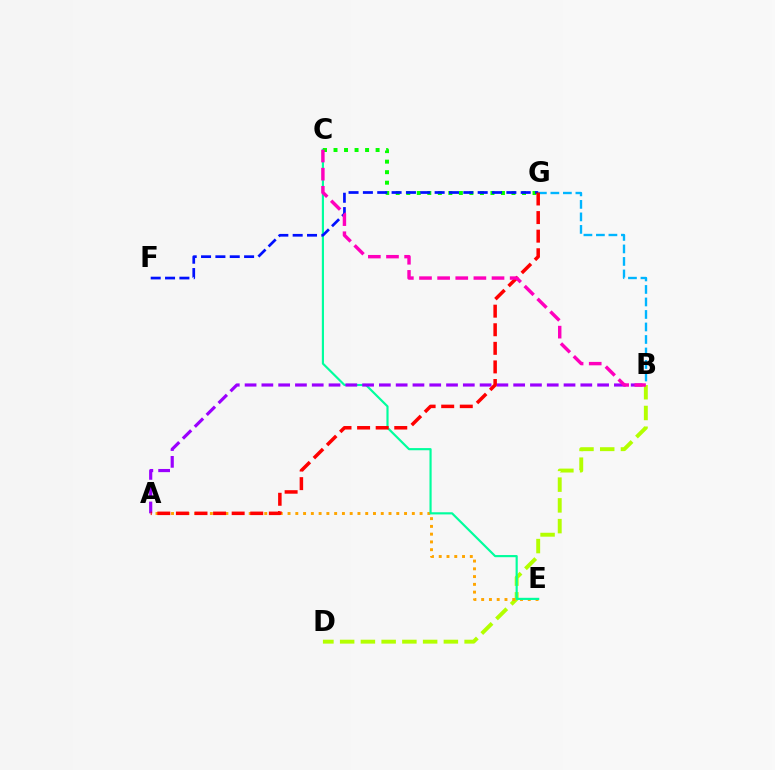{('B', 'D'): [{'color': '#b3ff00', 'line_style': 'dashed', 'thickness': 2.82}], ('A', 'E'): [{'color': '#ffa500', 'line_style': 'dotted', 'thickness': 2.11}], ('C', 'E'): [{'color': '#00ff9d', 'line_style': 'solid', 'thickness': 1.56}], ('C', 'G'): [{'color': '#08ff00', 'line_style': 'dotted', 'thickness': 2.86}], ('A', 'B'): [{'color': '#9b00ff', 'line_style': 'dashed', 'thickness': 2.28}], ('F', 'G'): [{'color': '#0010ff', 'line_style': 'dashed', 'thickness': 1.95}], ('B', 'G'): [{'color': '#00b5ff', 'line_style': 'dashed', 'thickness': 1.7}], ('A', 'G'): [{'color': '#ff0000', 'line_style': 'dashed', 'thickness': 2.52}], ('B', 'C'): [{'color': '#ff00bd', 'line_style': 'dashed', 'thickness': 2.46}]}